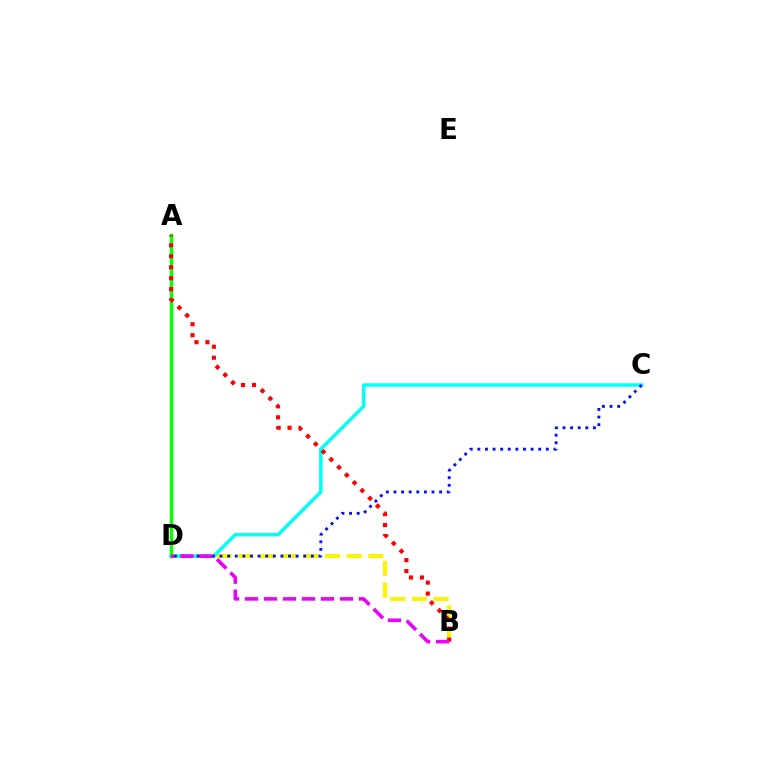{('B', 'D'): [{'color': '#fcf500', 'line_style': 'dashed', 'thickness': 2.94}, {'color': '#ee00ff', 'line_style': 'dashed', 'thickness': 2.58}], ('C', 'D'): [{'color': '#00fff6', 'line_style': 'solid', 'thickness': 2.46}, {'color': '#0010ff', 'line_style': 'dotted', 'thickness': 2.07}], ('A', 'D'): [{'color': '#08ff00', 'line_style': 'solid', 'thickness': 2.49}], ('A', 'B'): [{'color': '#ff0000', 'line_style': 'dotted', 'thickness': 2.98}]}